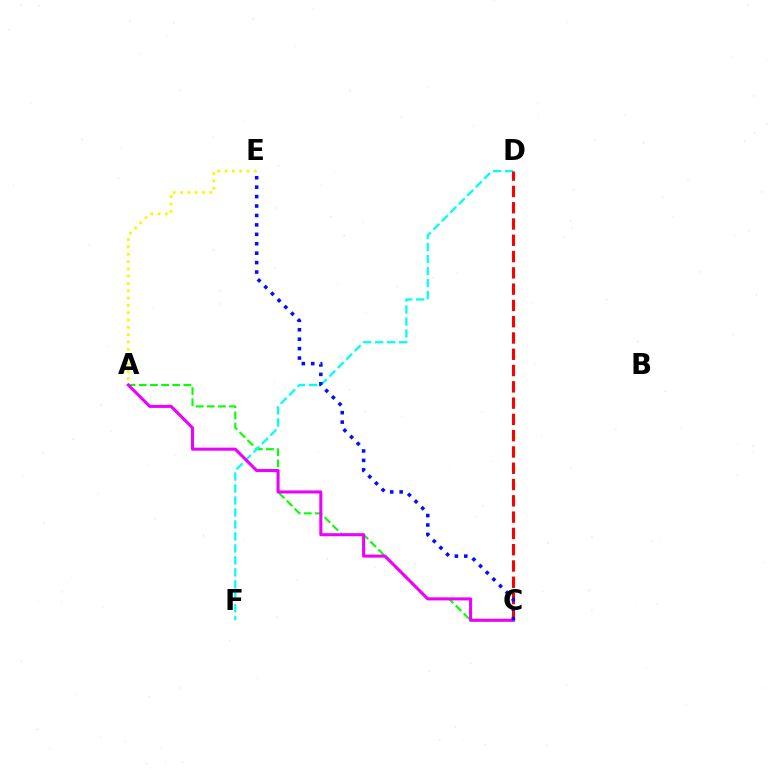{('A', 'C'): [{'color': '#08ff00', 'line_style': 'dashed', 'thickness': 1.52}, {'color': '#ee00ff', 'line_style': 'solid', 'thickness': 2.2}], ('A', 'E'): [{'color': '#fcf500', 'line_style': 'dotted', 'thickness': 1.99}], ('D', 'F'): [{'color': '#00fff6', 'line_style': 'dashed', 'thickness': 1.63}], ('C', 'D'): [{'color': '#ff0000', 'line_style': 'dashed', 'thickness': 2.21}], ('C', 'E'): [{'color': '#0010ff', 'line_style': 'dotted', 'thickness': 2.56}]}